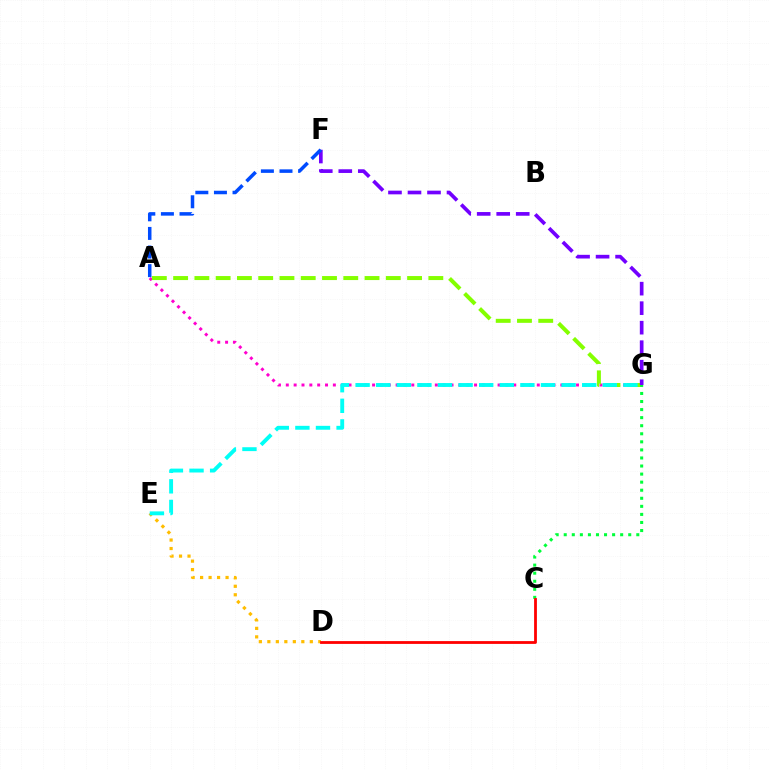{('D', 'E'): [{'color': '#ffbd00', 'line_style': 'dotted', 'thickness': 2.31}], ('A', 'G'): [{'color': '#ff00cf', 'line_style': 'dotted', 'thickness': 2.13}, {'color': '#84ff00', 'line_style': 'dashed', 'thickness': 2.89}], ('C', 'G'): [{'color': '#00ff39', 'line_style': 'dotted', 'thickness': 2.19}], ('E', 'G'): [{'color': '#00fff6', 'line_style': 'dashed', 'thickness': 2.8}], ('C', 'D'): [{'color': '#ff0000', 'line_style': 'solid', 'thickness': 2.02}], ('F', 'G'): [{'color': '#7200ff', 'line_style': 'dashed', 'thickness': 2.65}], ('A', 'F'): [{'color': '#004bff', 'line_style': 'dashed', 'thickness': 2.53}]}